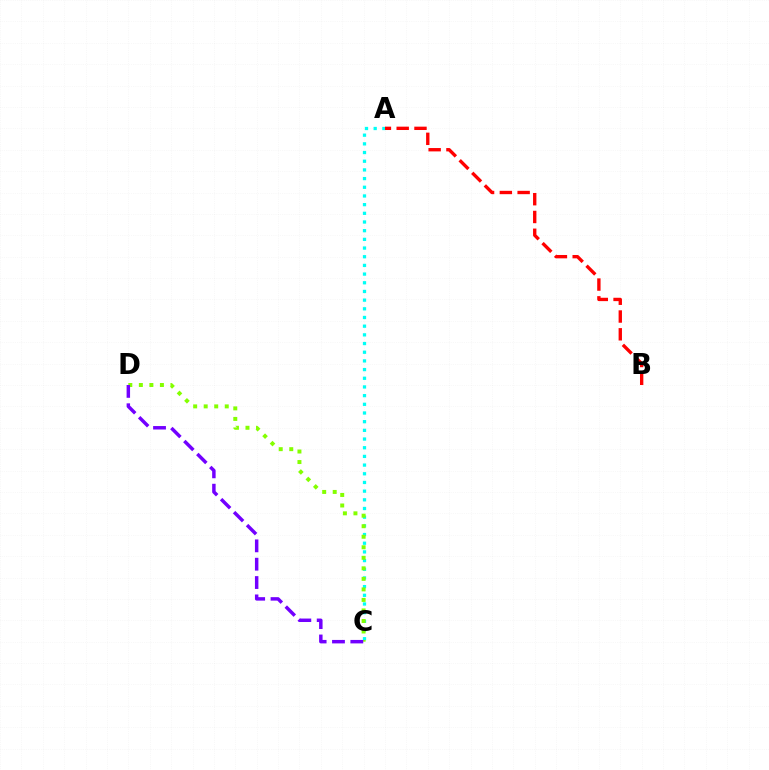{('A', 'C'): [{'color': '#00fff6', 'line_style': 'dotted', 'thickness': 2.36}], ('C', 'D'): [{'color': '#84ff00', 'line_style': 'dotted', 'thickness': 2.86}, {'color': '#7200ff', 'line_style': 'dashed', 'thickness': 2.49}], ('A', 'B'): [{'color': '#ff0000', 'line_style': 'dashed', 'thickness': 2.42}]}